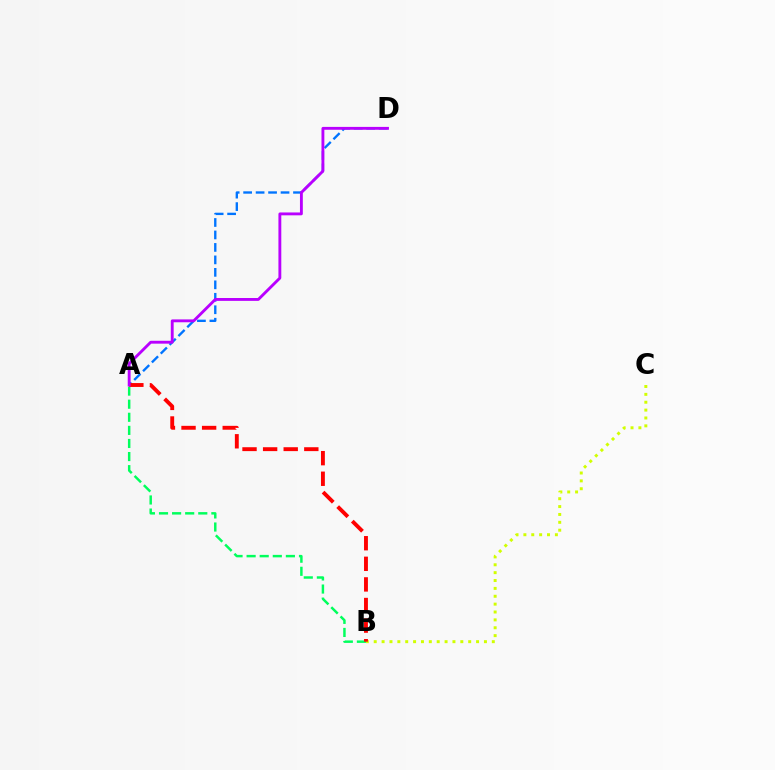{('A', 'D'): [{'color': '#0074ff', 'line_style': 'dashed', 'thickness': 1.69}, {'color': '#b900ff', 'line_style': 'solid', 'thickness': 2.06}], ('B', 'C'): [{'color': '#d1ff00', 'line_style': 'dotted', 'thickness': 2.14}], ('A', 'B'): [{'color': '#00ff5c', 'line_style': 'dashed', 'thickness': 1.78}, {'color': '#ff0000', 'line_style': 'dashed', 'thickness': 2.8}]}